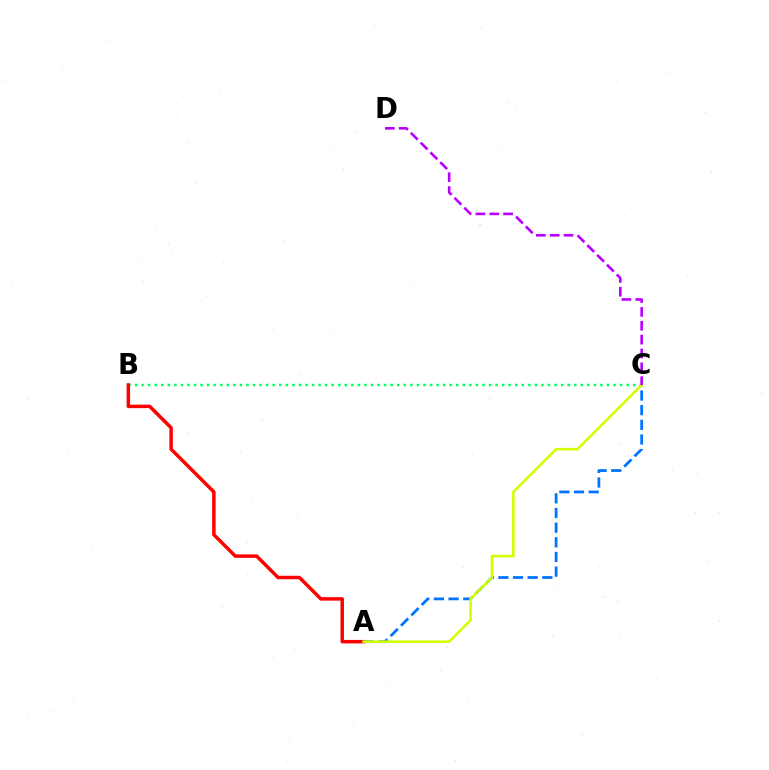{('B', 'C'): [{'color': '#00ff5c', 'line_style': 'dotted', 'thickness': 1.78}], ('A', 'B'): [{'color': '#ff0000', 'line_style': 'solid', 'thickness': 2.5}], ('A', 'C'): [{'color': '#0074ff', 'line_style': 'dashed', 'thickness': 1.99}, {'color': '#d1ff00', 'line_style': 'solid', 'thickness': 1.85}], ('C', 'D'): [{'color': '#b900ff', 'line_style': 'dashed', 'thickness': 1.88}]}